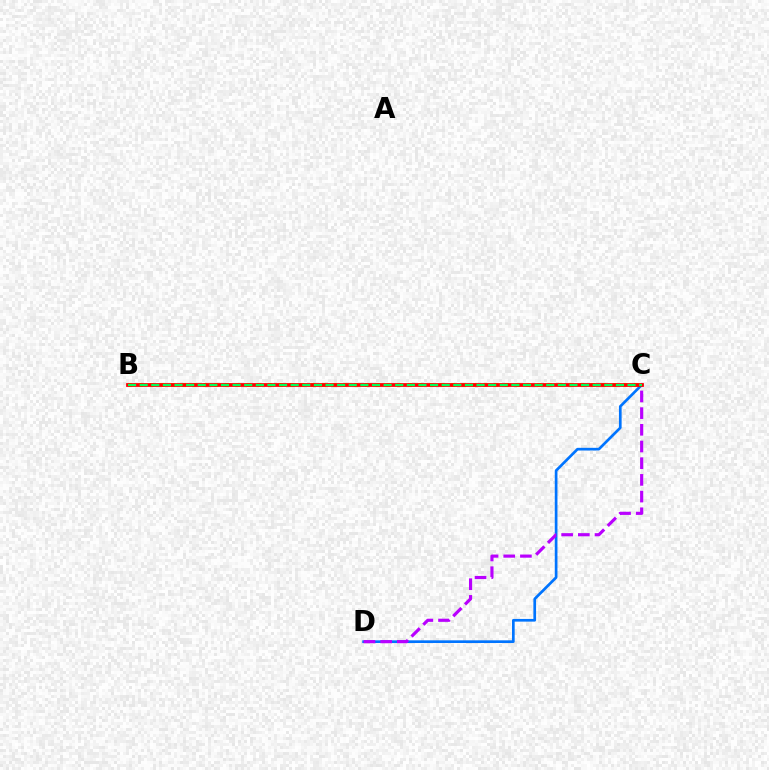{('C', 'D'): [{'color': '#0074ff', 'line_style': 'solid', 'thickness': 1.94}, {'color': '#b900ff', 'line_style': 'dashed', 'thickness': 2.27}], ('B', 'C'): [{'color': '#d1ff00', 'line_style': 'dotted', 'thickness': 2.93}, {'color': '#ff0000', 'line_style': 'solid', 'thickness': 2.71}, {'color': '#00ff5c', 'line_style': 'dashed', 'thickness': 1.58}]}